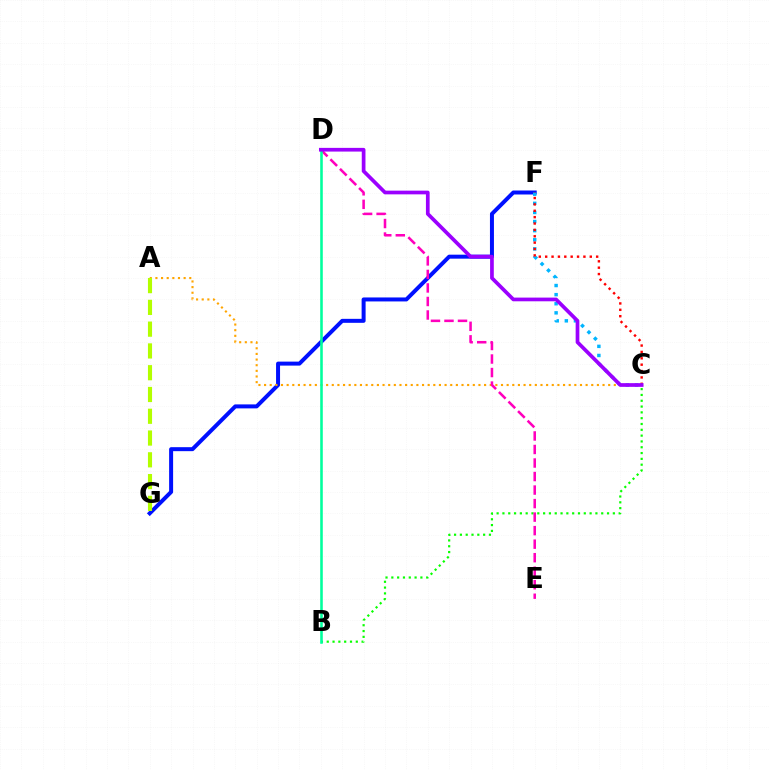{('B', 'C'): [{'color': '#08ff00', 'line_style': 'dotted', 'thickness': 1.58}], ('F', 'G'): [{'color': '#0010ff', 'line_style': 'solid', 'thickness': 2.87}], ('A', 'C'): [{'color': '#ffa500', 'line_style': 'dotted', 'thickness': 1.53}], ('D', 'E'): [{'color': '#ff00bd', 'line_style': 'dashed', 'thickness': 1.84}], ('A', 'G'): [{'color': '#b3ff00', 'line_style': 'dashed', 'thickness': 2.96}], ('C', 'F'): [{'color': '#00b5ff', 'line_style': 'dotted', 'thickness': 2.47}, {'color': '#ff0000', 'line_style': 'dotted', 'thickness': 1.73}], ('B', 'D'): [{'color': '#00ff9d', 'line_style': 'solid', 'thickness': 1.86}], ('C', 'D'): [{'color': '#9b00ff', 'line_style': 'solid', 'thickness': 2.67}]}